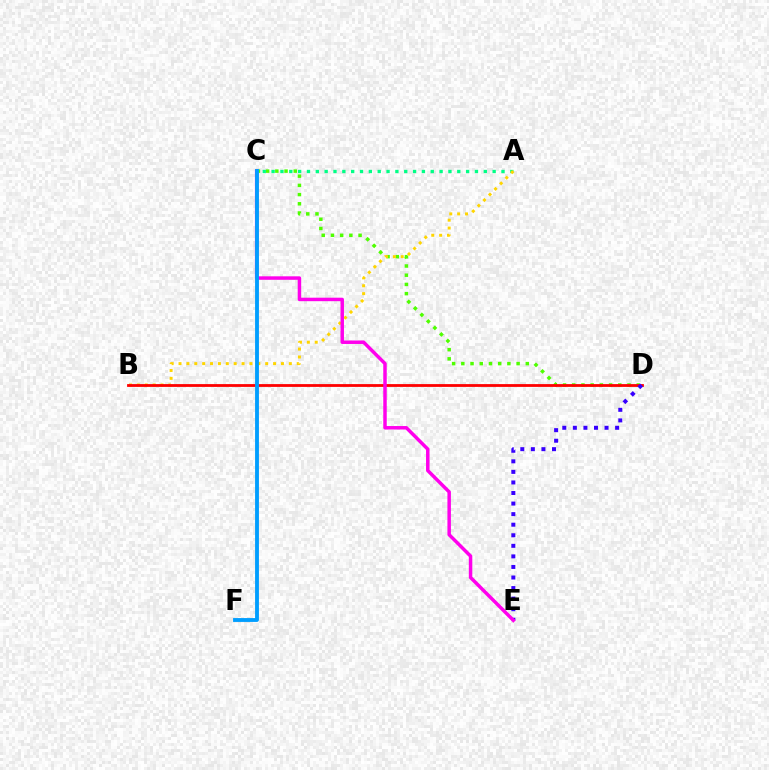{('C', 'D'): [{'color': '#4fff00', 'line_style': 'dotted', 'thickness': 2.5}], ('A', 'C'): [{'color': '#00ff86', 'line_style': 'dotted', 'thickness': 2.4}], ('A', 'B'): [{'color': '#ffd500', 'line_style': 'dotted', 'thickness': 2.14}], ('B', 'D'): [{'color': '#ff0000', 'line_style': 'solid', 'thickness': 2.02}], ('D', 'E'): [{'color': '#3700ff', 'line_style': 'dotted', 'thickness': 2.87}], ('C', 'E'): [{'color': '#ff00ed', 'line_style': 'solid', 'thickness': 2.5}], ('C', 'F'): [{'color': '#009eff', 'line_style': 'solid', 'thickness': 2.77}]}